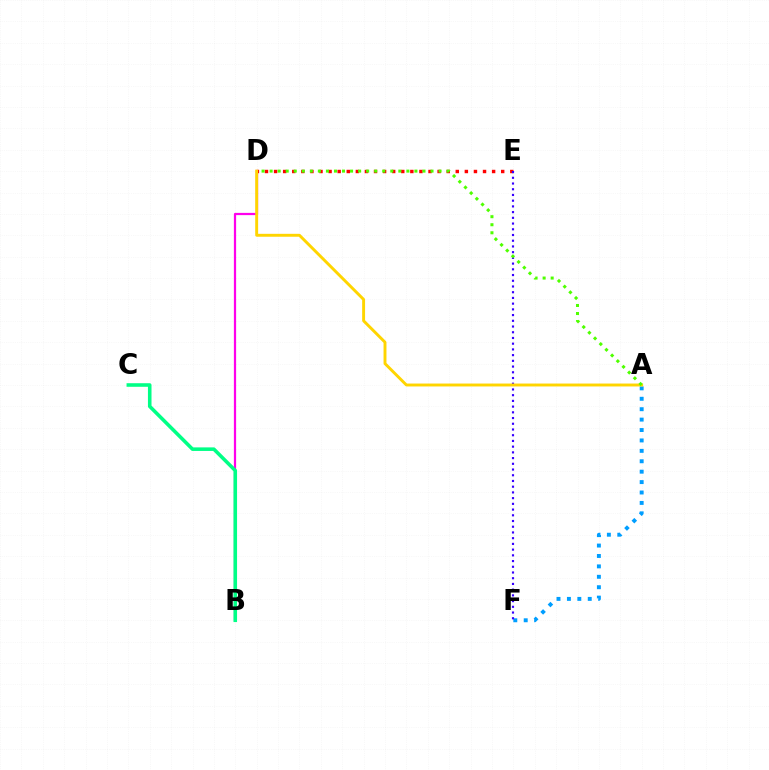{('B', 'D'): [{'color': '#ff00ed', 'line_style': 'solid', 'thickness': 1.61}], ('A', 'F'): [{'color': '#009eff', 'line_style': 'dotted', 'thickness': 2.83}], ('B', 'C'): [{'color': '#00ff86', 'line_style': 'solid', 'thickness': 2.57}], ('D', 'E'): [{'color': '#ff0000', 'line_style': 'dotted', 'thickness': 2.47}], ('E', 'F'): [{'color': '#3700ff', 'line_style': 'dotted', 'thickness': 1.55}], ('A', 'D'): [{'color': '#ffd500', 'line_style': 'solid', 'thickness': 2.1}, {'color': '#4fff00', 'line_style': 'dotted', 'thickness': 2.19}]}